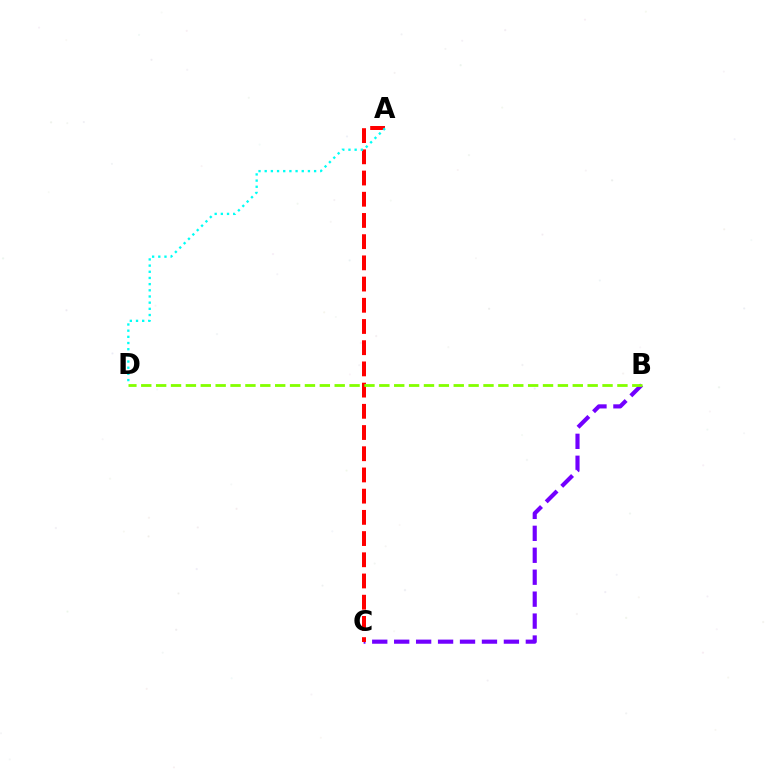{('B', 'C'): [{'color': '#7200ff', 'line_style': 'dashed', 'thickness': 2.98}], ('A', 'C'): [{'color': '#ff0000', 'line_style': 'dashed', 'thickness': 2.88}], ('B', 'D'): [{'color': '#84ff00', 'line_style': 'dashed', 'thickness': 2.02}], ('A', 'D'): [{'color': '#00fff6', 'line_style': 'dotted', 'thickness': 1.68}]}